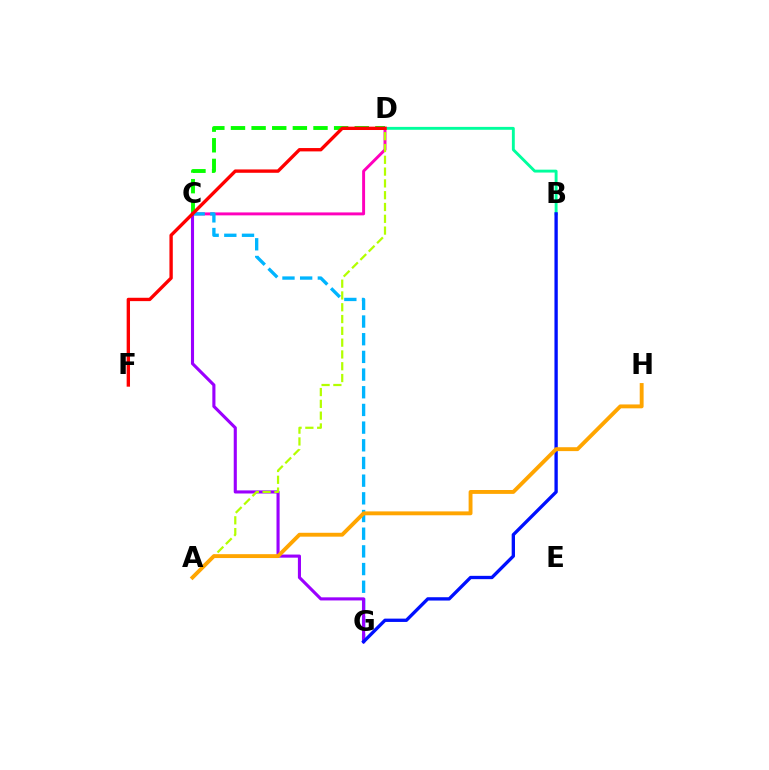{('B', 'D'): [{'color': '#00ff9d', 'line_style': 'solid', 'thickness': 2.08}], ('C', 'D'): [{'color': '#ff00bd', 'line_style': 'solid', 'thickness': 2.11}, {'color': '#08ff00', 'line_style': 'dashed', 'thickness': 2.8}], ('C', 'G'): [{'color': '#00b5ff', 'line_style': 'dashed', 'thickness': 2.4}, {'color': '#9b00ff', 'line_style': 'solid', 'thickness': 2.24}], ('A', 'D'): [{'color': '#b3ff00', 'line_style': 'dashed', 'thickness': 1.6}], ('B', 'G'): [{'color': '#0010ff', 'line_style': 'solid', 'thickness': 2.39}], ('D', 'F'): [{'color': '#ff0000', 'line_style': 'solid', 'thickness': 2.41}], ('A', 'H'): [{'color': '#ffa500', 'line_style': 'solid', 'thickness': 2.8}]}